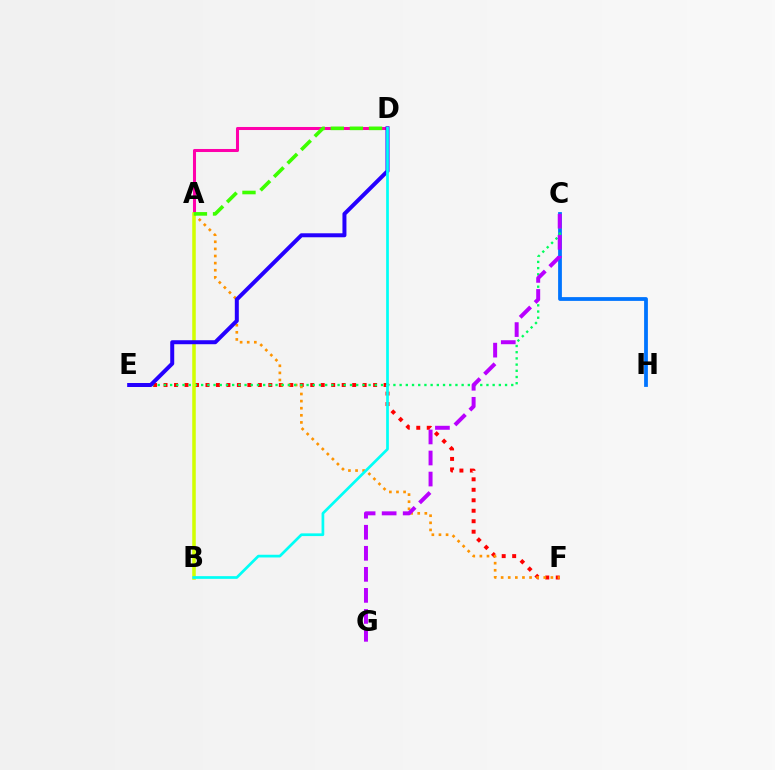{('E', 'F'): [{'color': '#ff0000', 'line_style': 'dotted', 'thickness': 2.85}], ('C', 'H'): [{'color': '#0074ff', 'line_style': 'solid', 'thickness': 2.72}], ('A', 'D'): [{'color': '#ff00ac', 'line_style': 'solid', 'thickness': 2.19}, {'color': '#3dff00', 'line_style': 'dashed', 'thickness': 2.6}], ('A', 'F'): [{'color': '#ff9400', 'line_style': 'dotted', 'thickness': 1.93}], ('C', 'E'): [{'color': '#00ff5c', 'line_style': 'dotted', 'thickness': 1.69}], ('A', 'B'): [{'color': '#d1ff00', 'line_style': 'solid', 'thickness': 2.54}], ('D', 'E'): [{'color': '#2500ff', 'line_style': 'solid', 'thickness': 2.87}], ('B', 'D'): [{'color': '#00fff6', 'line_style': 'solid', 'thickness': 1.95}], ('C', 'G'): [{'color': '#b900ff', 'line_style': 'dashed', 'thickness': 2.86}]}